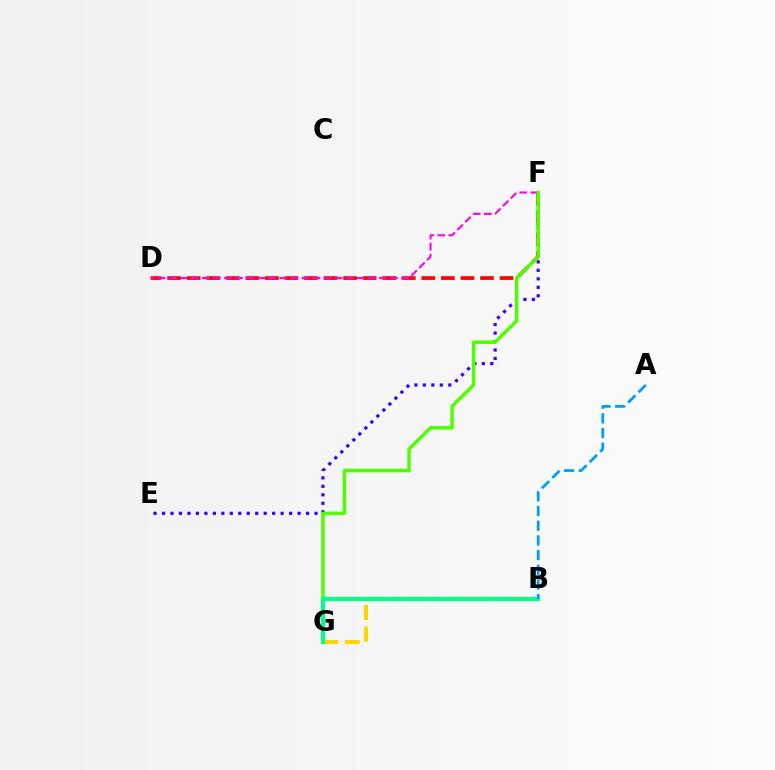{('E', 'F'): [{'color': '#3700ff', 'line_style': 'dotted', 'thickness': 2.3}], ('D', 'F'): [{'color': '#ff0000', 'line_style': 'dashed', 'thickness': 2.66}, {'color': '#ff00ed', 'line_style': 'dashed', 'thickness': 1.5}], ('F', 'G'): [{'color': '#4fff00', 'line_style': 'solid', 'thickness': 2.5}], ('B', 'G'): [{'color': '#ffd500', 'line_style': 'dashed', 'thickness': 2.94}, {'color': '#00ff86', 'line_style': 'solid', 'thickness': 3.0}], ('A', 'B'): [{'color': '#009eff', 'line_style': 'dashed', 'thickness': 1.99}]}